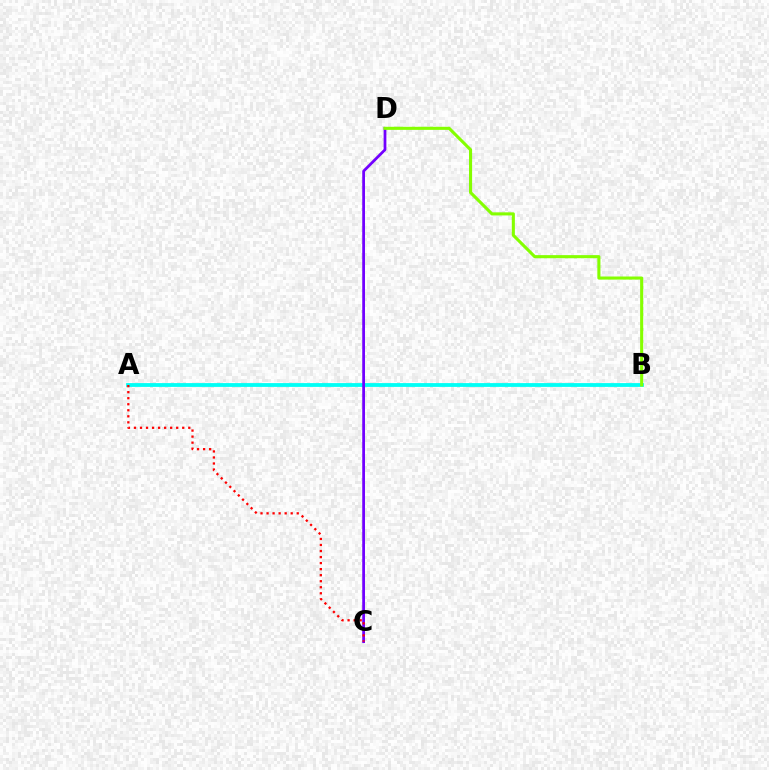{('A', 'B'): [{'color': '#00fff6', 'line_style': 'solid', 'thickness': 2.73}], ('C', 'D'): [{'color': '#7200ff', 'line_style': 'solid', 'thickness': 1.98}], ('B', 'D'): [{'color': '#84ff00', 'line_style': 'solid', 'thickness': 2.22}], ('A', 'C'): [{'color': '#ff0000', 'line_style': 'dotted', 'thickness': 1.64}]}